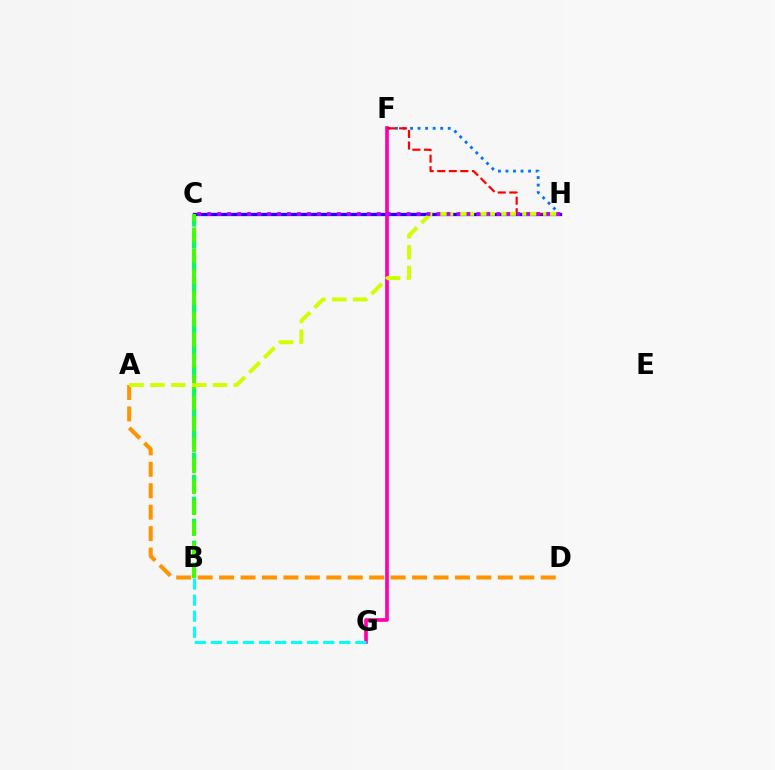{('C', 'H'): [{'color': '#2500ff', 'line_style': 'solid', 'thickness': 2.34}, {'color': '#b900ff', 'line_style': 'dotted', 'thickness': 2.71}], ('A', 'D'): [{'color': '#ff9400', 'line_style': 'dashed', 'thickness': 2.91}], ('F', 'H'): [{'color': '#0074ff', 'line_style': 'dotted', 'thickness': 2.05}, {'color': '#ff0000', 'line_style': 'dashed', 'thickness': 1.57}], ('F', 'G'): [{'color': '#ff00ac', 'line_style': 'solid', 'thickness': 2.63}], ('B', 'C'): [{'color': '#00ff5c', 'line_style': 'dashed', 'thickness': 2.98}, {'color': '#3dff00', 'line_style': 'dashed', 'thickness': 2.85}], ('B', 'G'): [{'color': '#00fff6', 'line_style': 'dashed', 'thickness': 2.18}], ('A', 'H'): [{'color': '#d1ff00', 'line_style': 'dashed', 'thickness': 2.84}]}